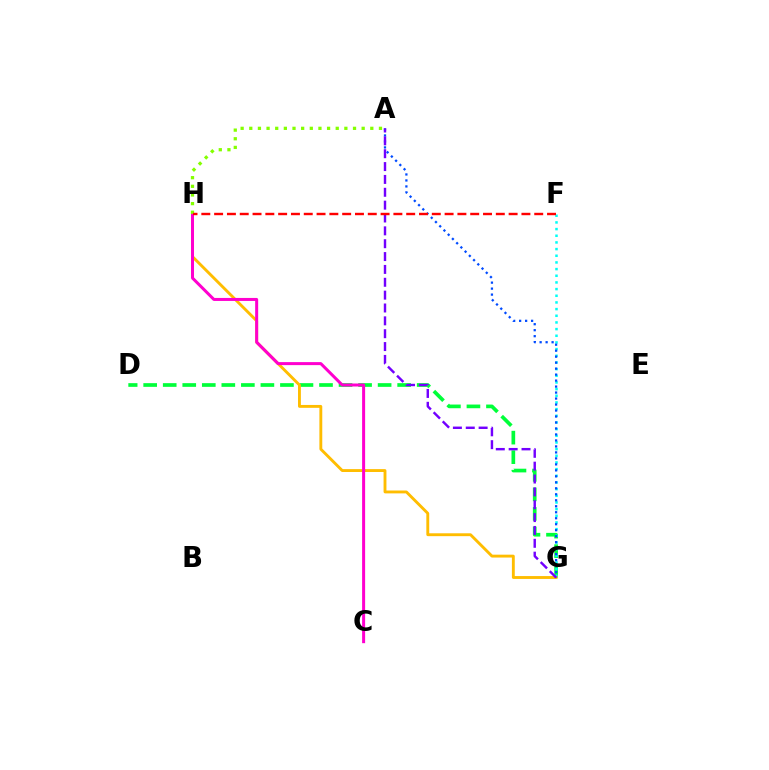{('D', 'G'): [{'color': '#00ff39', 'line_style': 'dashed', 'thickness': 2.65}], ('F', 'G'): [{'color': '#00fff6', 'line_style': 'dotted', 'thickness': 1.81}], ('G', 'H'): [{'color': '#ffbd00', 'line_style': 'solid', 'thickness': 2.07}], ('C', 'H'): [{'color': '#ff00cf', 'line_style': 'solid', 'thickness': 2.17}], ('A', 'G'): [{'color': '#004bff', 'line_style': 'dotted', 'thickness': 1.63}, {'color': '#7200ff', 'line_style': 'dashed', 'thickness': 1.75}], ('A', 'H'): [{'color': '#84ff00', 'line_style': 'dotted', 'thickness': 2.35}], ('F', 'H'): [{'color': '#ff0000', 'line_style': 'dashed', 'thickness': 1.74}]}